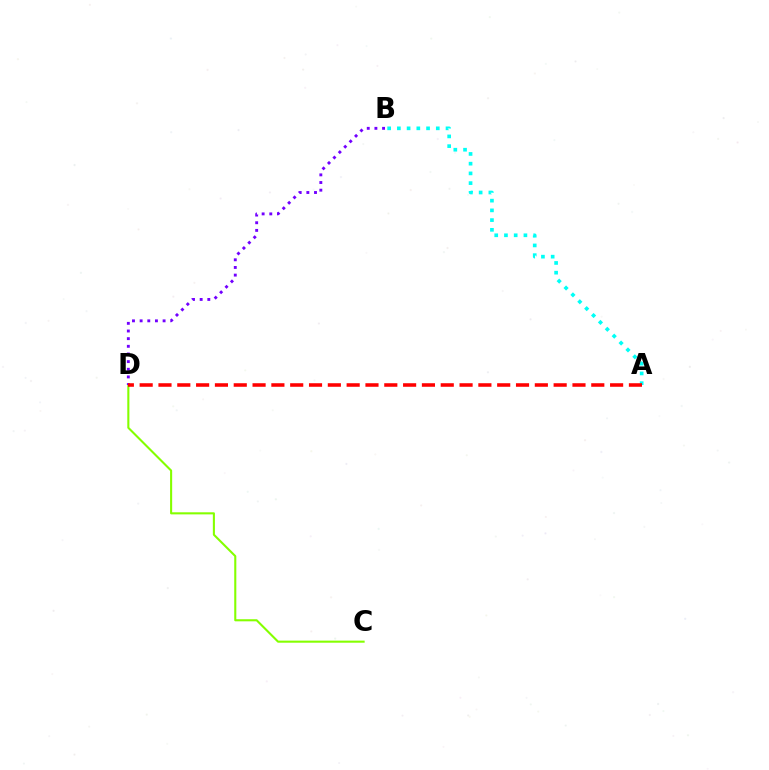{('C', 'D'): [{'color': '#84ff00', 'line_style': 'solid', 'thickness': 1.51}], ('B', 'D'): [{'color': '#7200ff', 'line_style': 'dotted', 'thickness': 2.08}], ('A', 'B'): [{'color': '#00fff6', 'line_style': 'dotted', 'thickness': 2.64}], ('A', 'D'): [{'color': '#ff0000', 'line_style': 'dashed', 'thickness': 2.56}]}